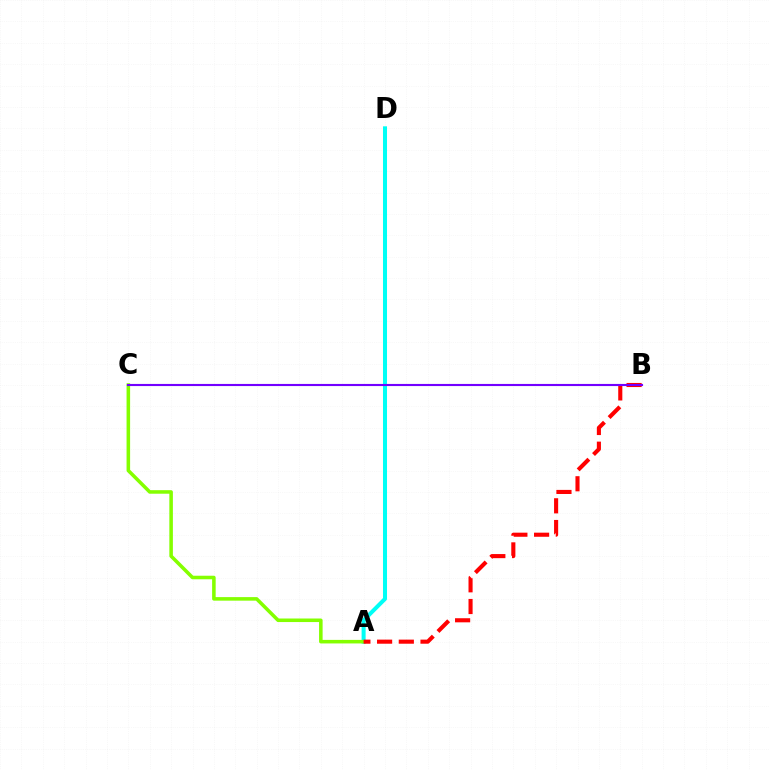{('A', 'D'): [{'color': '#00fff6', 'line_style': 'solid', 'thickness': 2.89}], ('A', 'C'): [{'color': '#84ff00', 'line_style': 'solid', 'thickness': 2.55}], ('A', 'B'): [{'color': '#ff0000', 'line_style': 'dashed', 'thickness': 2.95}], ('B', 'C'): [{'color': '#7200ff', 'line_style': 'solid', 'thickness': 1.53}]}